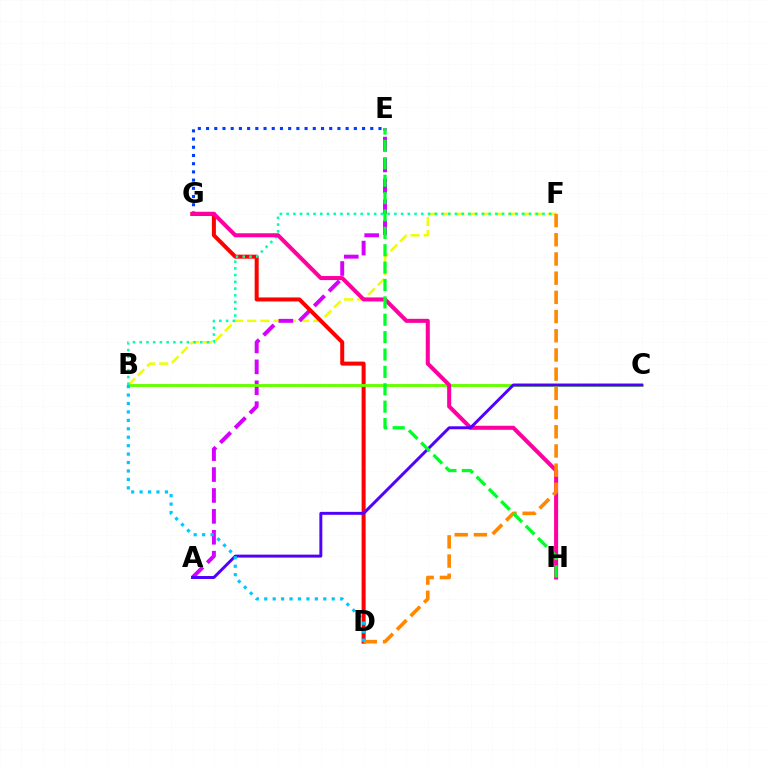{('B', 'F'): [{'color': '#eeff00', 'line_style': 'dashed', 'thickness': 1.79}, {'color': '#00ffaf', 'line_style': 'dotted', 'thickness': 1.83}], ('E', 'G'): [{'color': '#003fff', 'line_style': 'dotted', 'thickness': 2.23}], ('A', 'E'): [{'color': '#d600ff', 'line_style': 'dashed', 'thickness': 2.84}], ('D', 'G'): [{'color': '#ff0000', 'line_style': 'solid', 'thickness': 2.88}], ('B', 'C'): [{'color': '#66ff00', 'line_style': 'solid', 'thickness': 2.08}], ('G', 'H'): [{'color': '#ff00a0', 'line_style': 'solid', 'thickness': 2.91}], ('A', 'C'): [{'color': '#4f00ff', 'line_style': 'solid', 'thickness': 2.12}], ('D', 'F'): [{'color': '#ff8800', 'line_style': 'dashed', 'thickness': 2.61}], ('E', 'H'): [{'color': '#00ff27', 'line_style': 'dashed', 'thickness': 2.36}], ('B', 'D'): [{'color': '#00c7ff', 'line_style': 'dotted', 'thickness': 2.29}]}